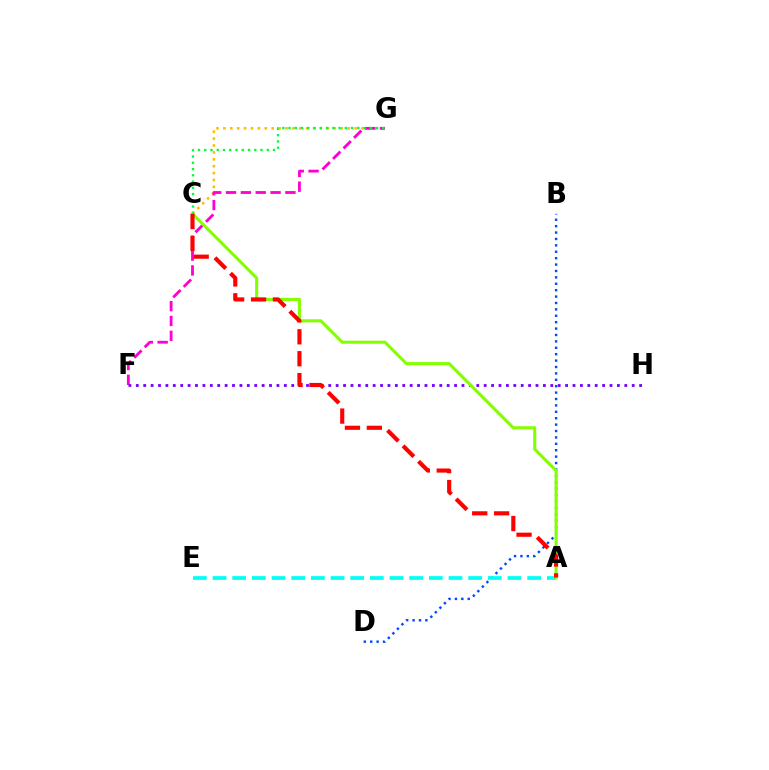{('B', 'D'): [{'color': '#004bff', 'line_style': 'dotted', 'thickness': 1.74}], ('C', 'G'): [{'color': '#ffbd00', 'line_style': 'dotted', 'thickness': 1.88}, {'color': '#00ff39', 'line_style': 'dotted', 'thickness': 1.7}], ('F', 'G'): [{'color': '#ff00cf', 'line_style': 'dashed', 'thickness': 2.02}], ('A', 'E'): [{'color': '#00fff6', 'line_style': 'dashed', 'thickness': 2.67}], ('F', 'H'): [{'color': '#7200ff', 'line_style': 'dotted', 'thickness': 2.01}], ('A', 'C'): [{'color': '#84ff00', 'line_style': 'solid', 'thickness': 2.22}, {'color': '#ff0000', 'line_style': 'dashed', 'thickness': 2.98}]}